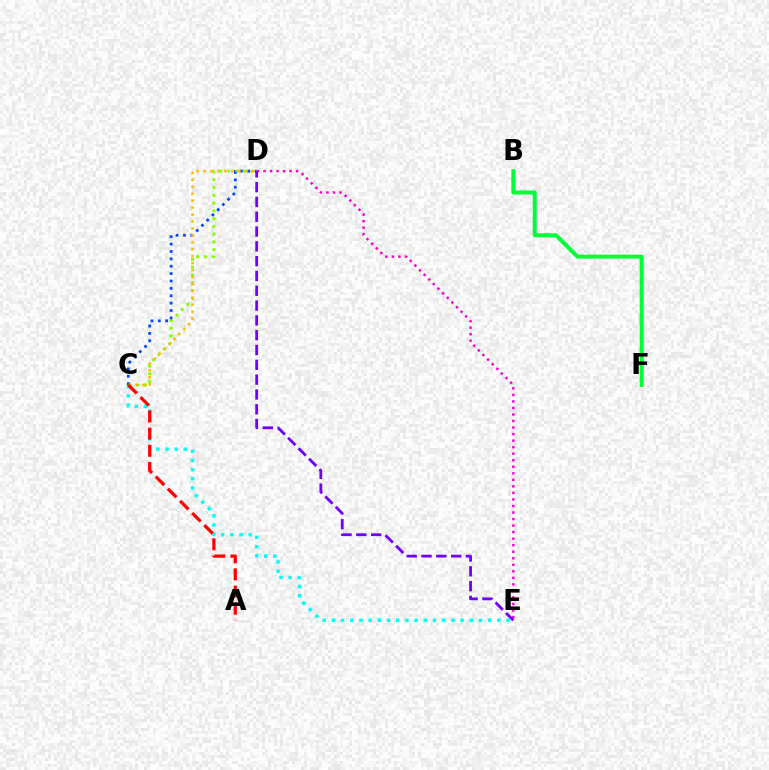{('C', 'D'): [{'color': '#84ff00', 'line_style': 'dotted', 'thickness': 2.11}, {'color': '#004bff', 'line_style': 'dotted', 'thickness': 2.01}, {'color': '#ffbd00', 'line_style': 'dotted', 'thickness': 1.89}], ('C', 'E'): [{'color': '#00fff6', 'line_style': 'dotted', 'thickness': 2.5}], ('A', 'C'): [{'color': '#ff0000', 'line_style': 'dashed', 'thickness': 2.33}], ('D', 'E'): [{'color': '#ff00cf', 'line_style': 'dotted', 'thickness': 1.78}, {'color': '#7200ff', 'line_style': 'dashed', 'thickness': 2.01}], ('B', 'F'): [{'color': '#00ff39', 'line_style': 'solid', 'thickness': 2.86}]}